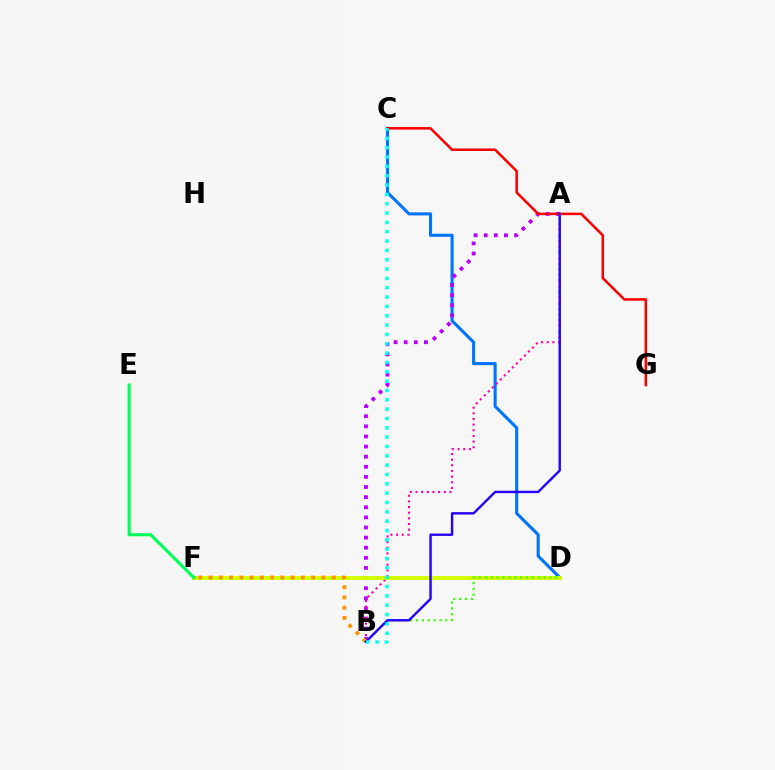{('C', 'D'): [{'color': '#0074ff', 'line_style': 'solid', 'thickness': 2.23}], ('A', 'B'): [{'color': '#b900ff', 'line_style': 'dotted', 'thickness': 2.75}, {'color': '#ff00ac', 'line_style': 'dotted', 'thickness': 1.54}, {'color': '#2500ff', 'line_style': 'solid', 'thickness': 1.73}], ('D', 'F'): [{'color': '#d1ff00', 'line_style': 'solid', 'thickness': 2.8}], ('C', 'G'): [{'color': '#ff0000', 'line_style': 'solid', 'thickness': 1.83}], ('E', 'F'): [{'color': '#00ff5c', 'line_style': 'solid', 'thickness': 2.25}], ('B', 'F'): [{'color': '#ff9400', 'line_style': 'dotted', 'thickness': 2.79}], ('B', 'D'): [{'color': '#3dff00', 'line_style': 'dotted', 'thickness': 1.6}], ('B', 'C'): [{'color': '#00fff6', 'line_style': 'dotted', 'thickness': 2.54}]}